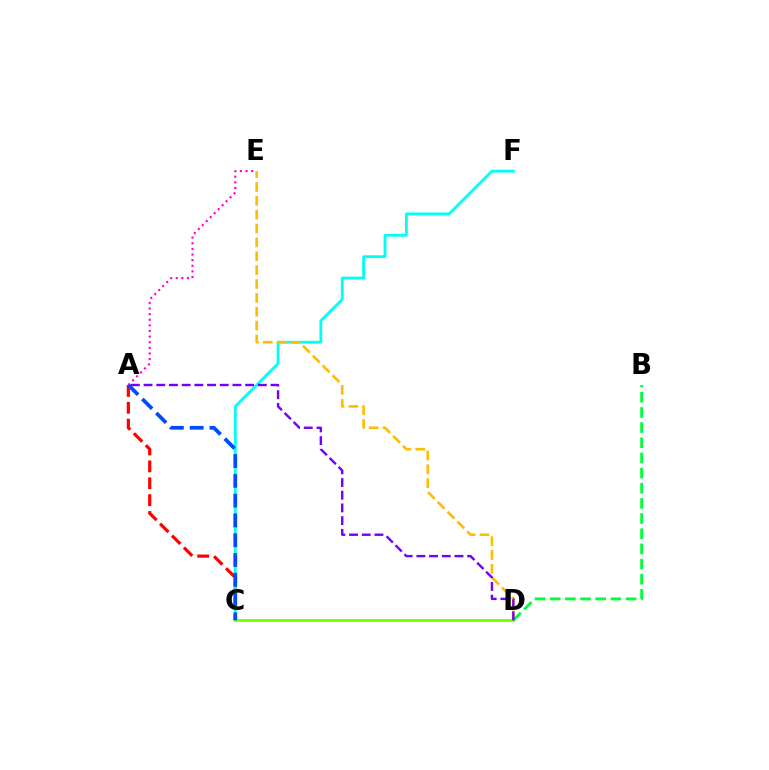{('A', 'C'): [{'color': '#ff0000', 'line_style': 'dashed', 'thickness': 2.29}, {'color': '#004bff', 'line_style': 'dashed', 'thickness': 2.69}], ('A', 'E'): [{'color': '#ff00cf', 'line_style': 'dotted', 'thickness': 1.53}], ('C', 'F'): [{'color': '#00fff6', 'line_style': 'solid', 'thickness': 2.02}], ('C', 'D'): [{'color': '#84ff00', 'line_style': 'solid', 'thickness': 2.22}], ('D', 'E'): [{'color': '#ffbd00', 'line_style': 'dashed', 'thickness': 1.88}], ('B', 'D'): [{'color': '#00ff39', 'line_style': 'dashed', 'thickness': 2.06}], ('A', 'D'): [{'color': '#7200ff', 'line_style': 'dashed', 'thickness': 1.73}]}